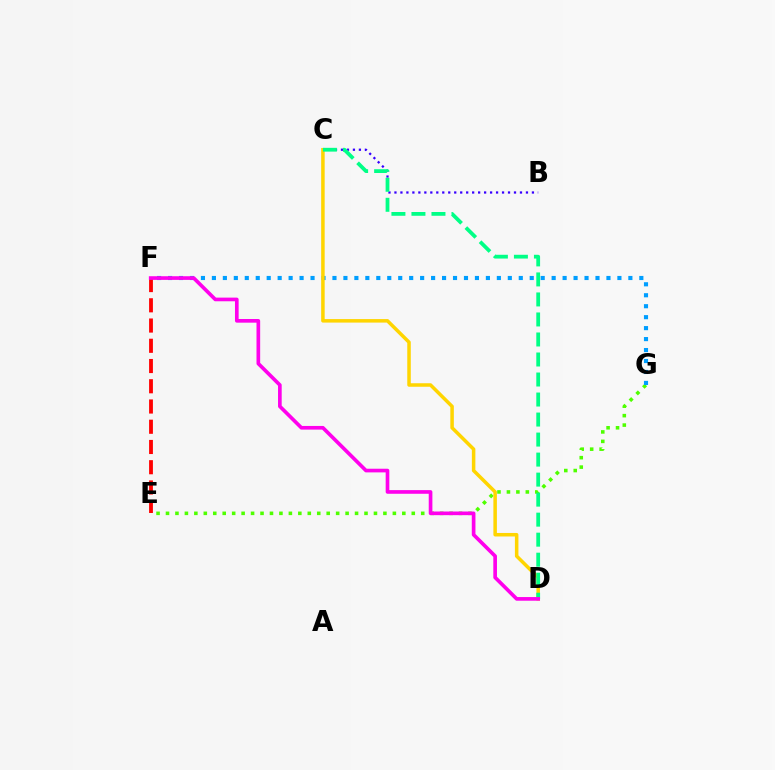{('E', 'F'): [{'color': '#ff0000', 'line_style': 'dashed', 'thickness': 2.75}], ('E', 'G'): [{'color': '#4fff00', 'line_style': 'dotted', 'thickness': 2.57}], ('B', 'C'): [{'color': '#3700ff', 'line_style': 'dotted', 'thickness': 1.62}], ('F', 'G'): [{'color': '#009eff', 'line_style': 'dotted', 'thickness': 2.98}], ('C', 'D'): [{'color': '#ffd500', 'line_style': 'solid', 'thickness': 2.53}, {'color': '#00ff86', 'line_style': 'dashed', 'thickness': 2.72}], ('D', 'F'): [{'color': '#ff00ed', 'line_style': 'solid', 'thickness': 2.64}]}